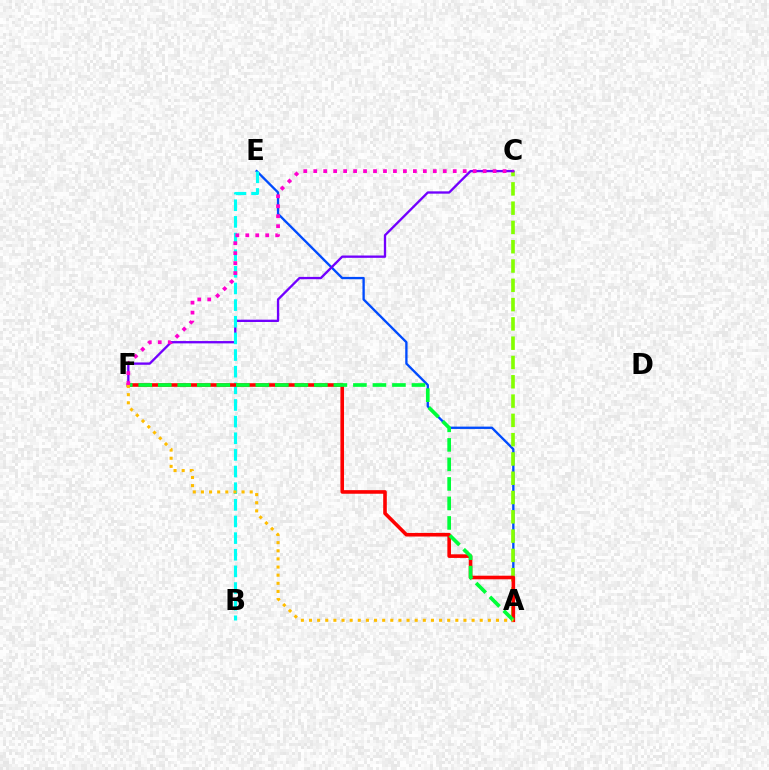{('A', 'E'): [{'color': '#004bff', 'line_style': 'solid', 'thickness': 1.67}], ('A', 'C'): [{'color': '#84ff00', 'line_style': 'dashed', 'thickness': 2.62}], ('C', 'F'): [{'color': '#7200ff', 'line_style': 'solid', 'thickness': 1.67}, {'color': '#ff00cf', 'line_style': 'dotted', 'thickness': 2.71}], ('B', 'E'): [{'color': '#00fff6', 'line_style': 'dashed', 'thickness': 2.26}], ('A', 'F'): [{'color': '#ff0000', 'line_style': 'solid', 'thickness': 2.59}, {'color': '#00ff39', 'line_style': 'dashed', 'thickness': 2.65}, {'color': '#ffbd00', 'line_style': 'dotted', 'thickness': 2.21}]}